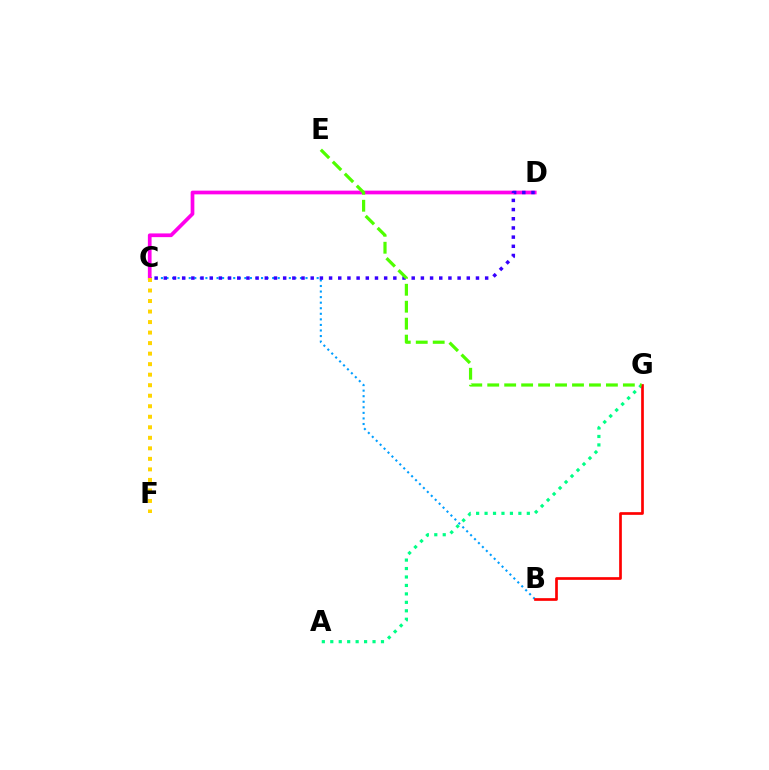{('B', 'C'): [{'color': '#009eff', 'line_style': 'dotted', 'thickness': 1.51}], ('A', 'G'): [{'color': '#00ff86', 'line_style': 'dotted', 'thickness': 2.3}], ('C', 'D'): [{'color': '#ff00ed', 'line_style': 'solid', 'thickness': 2.67}, {'color': '#3700ff', 'line_style': 'dotted', 'thickness': 2.49}], ('C', 'F'): [{'color': '#ffd500', 'line_style': 'dotted', 'thickness': 2.86}], ('B', 'G'): [{'color': '#ff0000', 'line_style': 'solid', 'thickness': 1.93}], ('E', 'G'): [{'color': '#4fff00', 'line_style': 'dashed', 'thickness': 2.3}]}